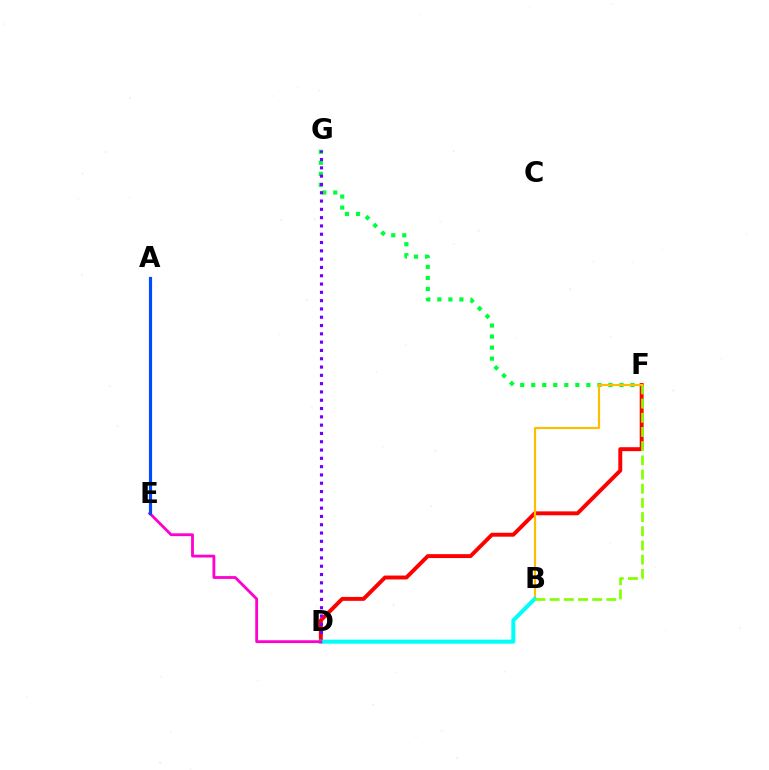{('F', 'G'): [{'color': '#00ff39', 'line_style': 'dotted', 'thickness': 3.0}], ('D', 'F'): [{'color': '#ff0000', 'line_style': 'solid', 'thickness': 2.83}], ('D', 'G'): [{'color': '#7200ff', 'line_style': 'dotted', 'thickness': 2.26}], ('B', 'F'): [{'color': '#ffbd00', 'line_style': 'solid', 'thickness': 1.56}, {'color': '#84ff00', 'line_style': 'dashed', 'thickness': 1.93}], ('B', 'D'): [{'color': '#00fff6', 'line_style': 'solid', 'thickness': 2.89}], ('D', 'E'): [{'color': '#ff00cf', 'line_style': 'solid', 'thickness': 2.03}], ('A', 'E'): [{'color': '#004bff', 'line_style': 'solid', 'thickness': 2.28}]}